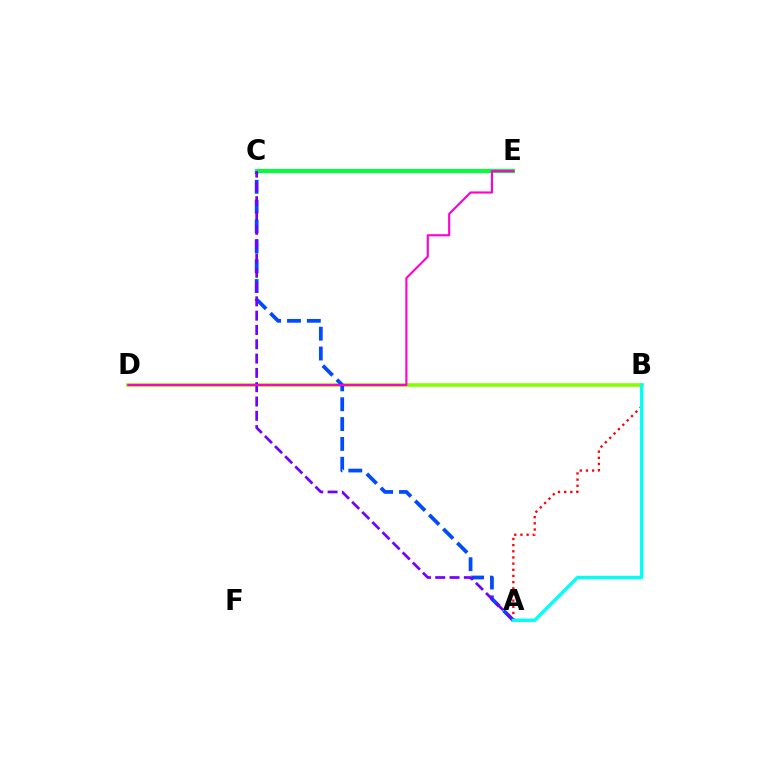{('C', 'E'): [{'color': '#ffbd00', 'line_style': 'dotted', 'thickness': 1.76}, {'color': '#00ff39', 'line_style': 'solid', 'thickness': 2.95}], ('B', 'D'): [{'color': '#84ff00', 'line_style': 'solid', 'thickness': 2.6}], ('A', 'C'): [{'color': '#004bff', 'line_style': 'dashed', 'thickness': 2.7}, {'color': '#7200ff', 'line_style': 'dashed', 'thickness': 1.94}], ('A', 'B'): [{'color': '#ff0000', 'line_style': 'dotted', 'thickness': 1.68}, {'color': '#00fff6', 'line_style': 'solid', 'thickness': 2.4}], ('D', 'E'): [{'color': '#ff00cf', 'line_style': 'solid', 'thickness': 1.53}]}